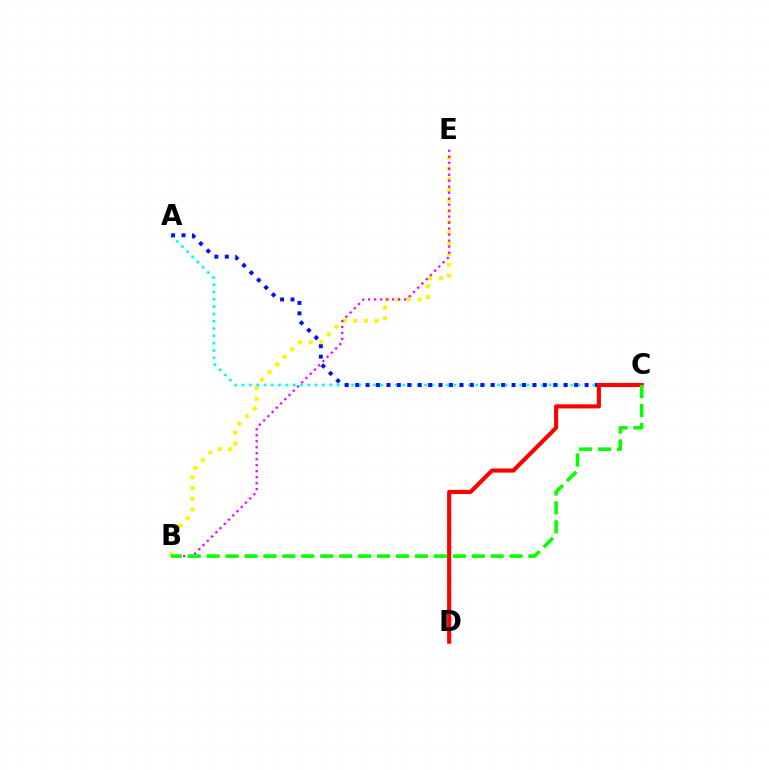{('B', 'E'): [{'color': '#fcf500', 'line_style': 'dotted', 'thickness': 2.91}, {'color': '#ee00ff', 'line_style': 'dotted', 'thickness': 1.63}], ('A', 'C'): [{'color': '#00fff6', 'line_style': 'dotted', 'thickness': 1.99}, {'color': '#0010ff', 'line_style': 'dotted', 'thickness': 2.83}], ('C', 'D'): [{'color': '#ff0000', 'line_style': 'solid', 'thickness': 2.97}], ('B', 'C'): [{'color': '#08ff00', 'line_style': 'dashed', 'thickness': 2.57}]}